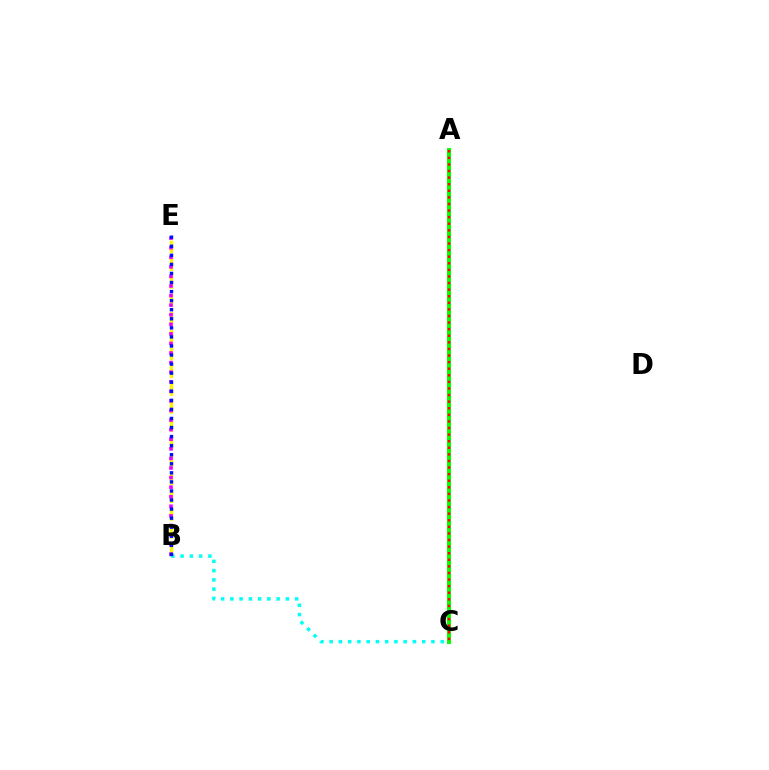{('B', 'E'): [{'color': '#fcf500', 'line_style': 'dashed', 'thickness': 2.42}, {'color': '#ee00ff', 'line_style': 'dotted', 'thickness': 2.6}, {'color': '#0010ff', 'line_style': 'dotted', 'thickness': 2.46}], ('A', 'C'): [{'color': '#08ff00', 'line_style': 'solid', 'thickness': 2.89}, {'color': '#ff0000', 'line_style': 'dotted', 'thickness': 1.79}], ('B', 'C'): [{'color': '#00fff6', 'line_style': 'dotted', 'thickness': 2.51}]}